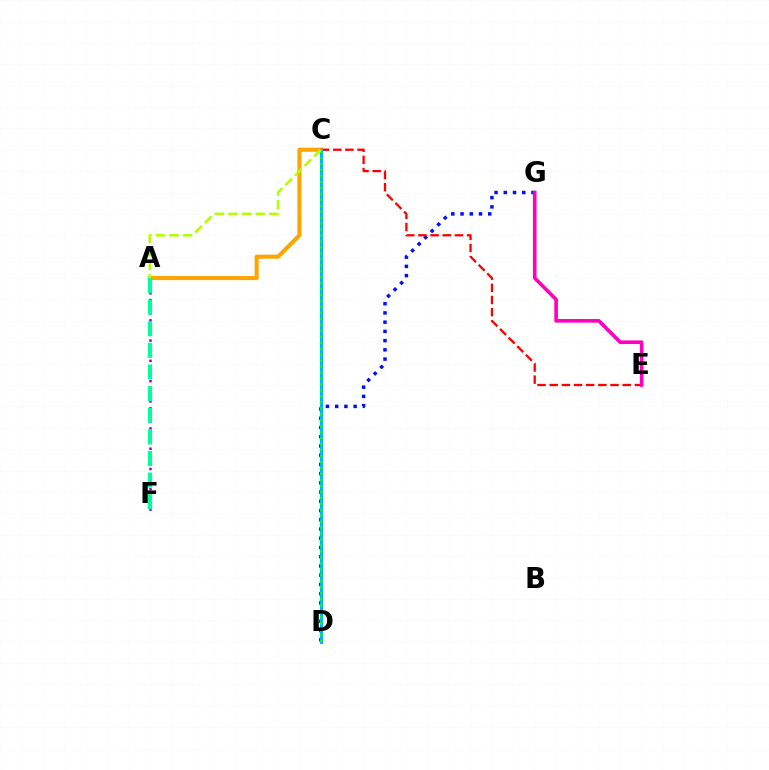{('D', 'G'): [{'color': '#0010ff', 'line_style': 'dotted', 'thickness': 2.51}], ('A', 'C'): [{'color': '#ffa500', 'line_style': 'solid', 'thickness': 2.94}, {'color': '#b3ff00', 'line_style': 'dashed', 'thickness': 1.84}], ('C', 'E'): [{'color': '#ff0000', 'line_style': 'dashed', 'thickness': 1.65}], ('C', 'D'): [{'color': '#00b5ff', 'line_style': 'solid', 'thickness': 2.18}, {'color': '#08ff00', 'line_style': 'dotted', 'thickness': 1.62}], ('A', 'F'): [{'color': '#9b00ff', 'line_style': 'dotted', 'thickness': 1.84}, {'color': '#00ff9d', 'line_style': 'dashed', 'thickness': 2.94}], ('E', 'G'): [{'color': '#ff00bd', 'line_style': 'solid', 'thickness': 2.6}]}